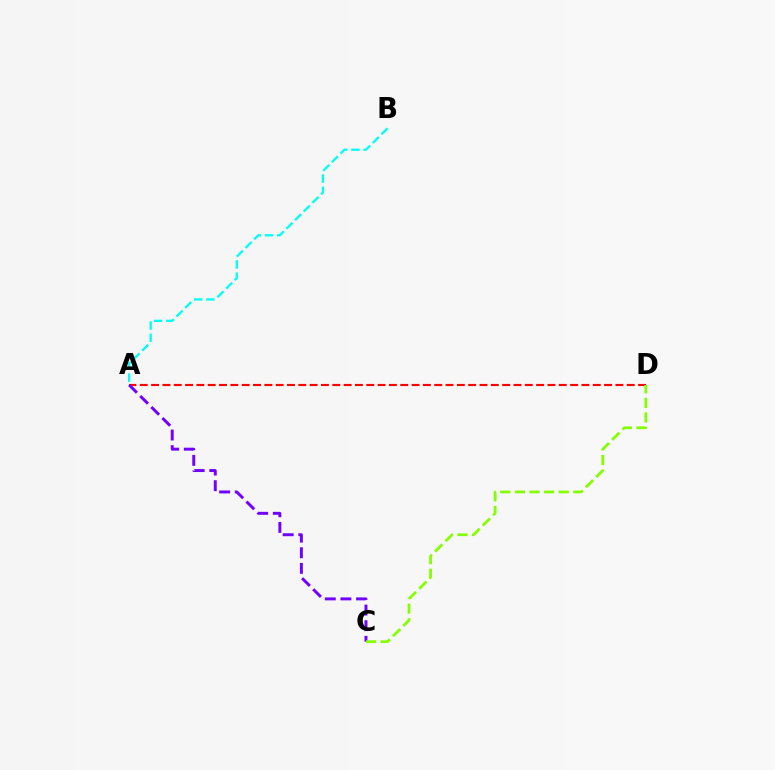{('A', 'D'): [{'color': '#ff0000', 'line_style': 'dashed', 'thickness': 1.54}], ('A', 'B'): [{'color': '#00fff6', 'line_style': 'dashed', 'thickness': 1.66}], ('A', 'C'): [{'color': '#7200ff', 'line_style': 'dashed', 'thickness': 2.12}], ('C', 'D'): [{'color': '#84ff00', 'line_style': 'dashed', 'thickness': 1.98}]}